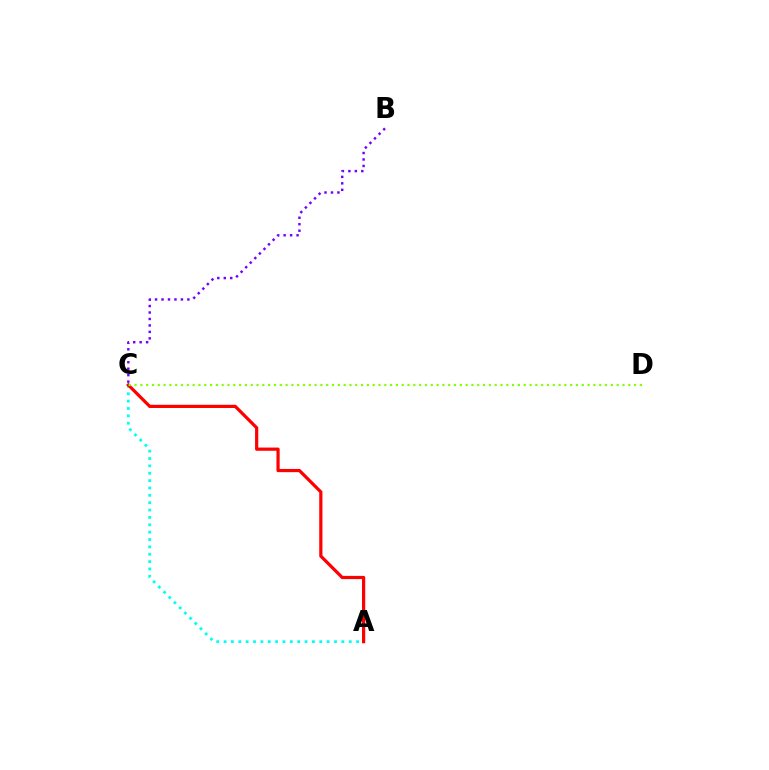{('A', 'C'): [{'color': '#00fff6', 'line_style': 'dotted', 'thickness': 2.0}, {'color': '#ff0000', 'line_style': 'solid', 'thickness': 2.31}], ('C', 'D'): [{'color': '#84ff00', 'line_style': 'dotted', 'thickness': 1.58}], ('B', 'C'): [{'color': '#7200ff', 'line_style': 'dotted', 'thickness': 1.76}]}